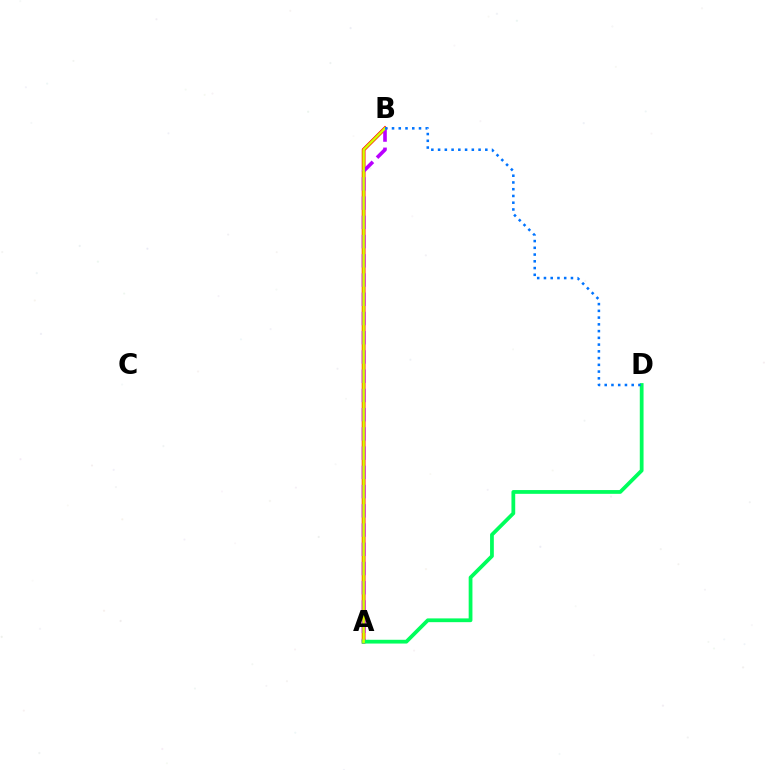{('A', 'B'): [{'color': '#ff0000', 'line_style': 'solid', 'thickness': 2.67}, {'color': '#b900ff', 'line_style': 'dashed', 'thickness': 2.61}, {'color': '#d1ff00', 'line_style': 'solid', 'thickness': 1.8}], ('A', 'D'): [{'color': '#00ff5c', 'line_style': 'solid', 'thickness': 2.71}], ('B', 'D'): [{'color': '#0074ff', 'line_style': 'dotted', 'thickness': 1.83}]}